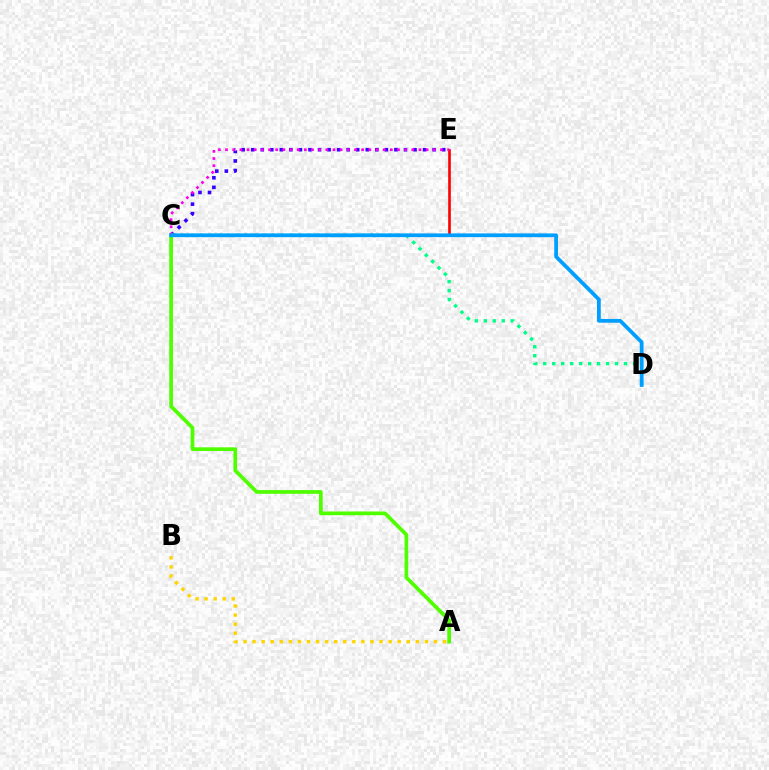{('C', 'E'): [{'color': '#3700ff', 'line_style': 'dotted', 'thickness': 2.59}, {'color': '#ff0000', 'line_style': 'solid', 'thickness': 1.91}, {'color': '#ff00ed', 'line_style': 'dotted', 'thickness': 1.95}], ('C', 'D'): [{'color': '#00ff86', 'line_style': 'dotted', 'thickness': 2.44}, {'color': '#009eff', 'line_style': 'solid', 'thickness': 2.7}], ('A', 'C'): [{'color': '#4fff00', 'line_style': 'solid', 'thickness': 2.68}], ('A', 'B'): [{'color': '#ffd500', 'line_style': 'dotted', 'thickness': 2.47}]}